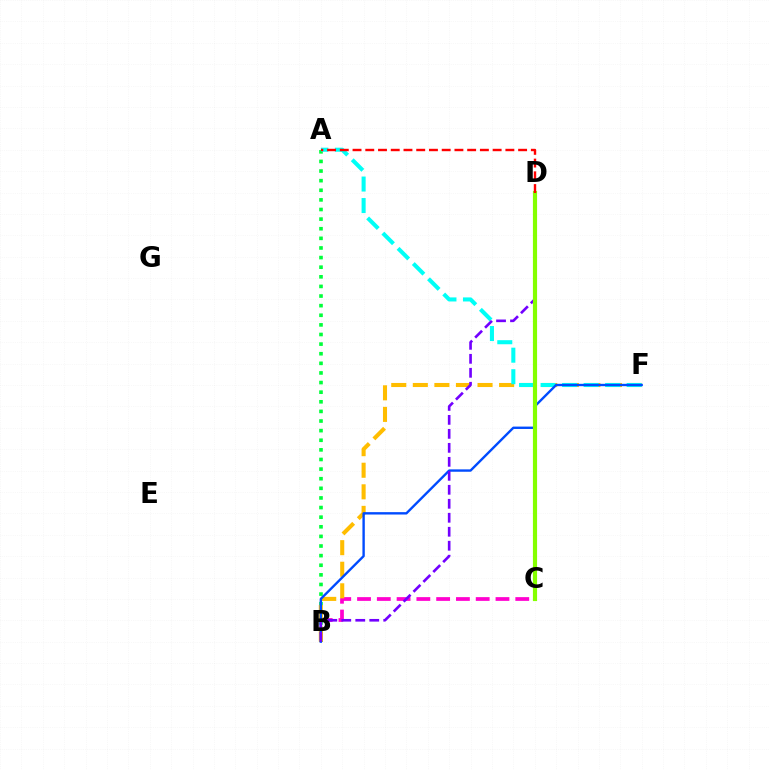{('B', 'C'): [{'color': '#ff00cf', 'line_style': 'dashed', 'thickness': 2.69}], ('A', 'B'): [{'color': '#00ff39', 'line_style': 'dotted', 'thickness': 2.61}], ('B', 'F'): [{'color': '#ffbd00', 'line_style': 'dashed', 'thickness': 2.93}, {'color': '#004bff', 'line_style': 'solid', 'thickness': 1.71}], ('A', 'F'): [{'color': '#00fff6', 'line_style': 'dashed', 'thickness': 2.92}], ('B', 'D'): [{'color': '#7200ff', 'line_style': 'dashed', 'thickness': 1.9}], ('C', 'D'): [{'color': '#84ff00', 'line_style': 'solid', 'thickness': 3.0}], ('A', 'D'): [{'color': '#ff0000', 'line_style': 'dashed', 'thickness': 1.73}]}